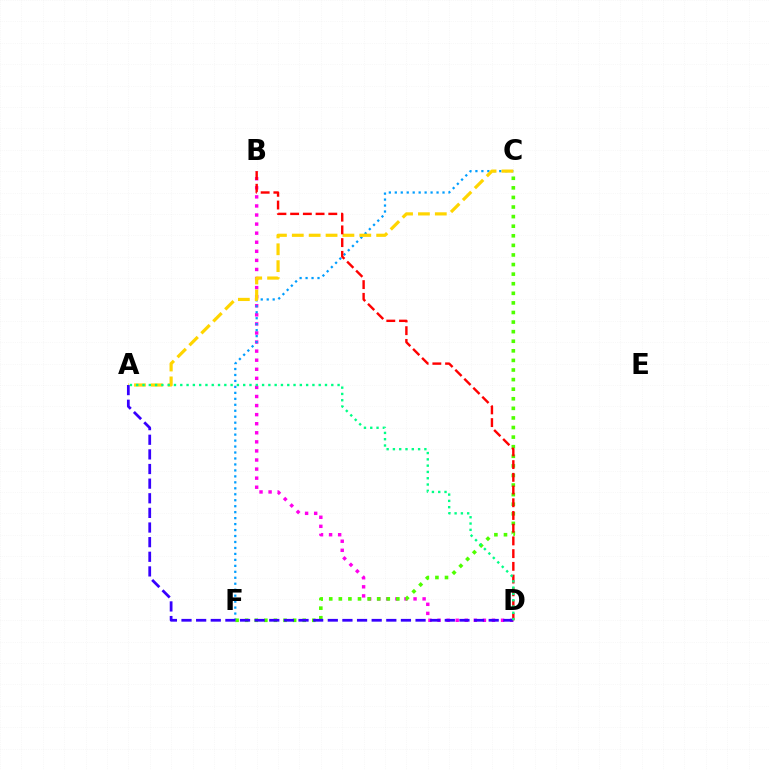{('B', 'D'): [{'color': '#ff00ed', 'line_style': 'dotted', 'thickness': 2.47}, {'color': '#ff0000', 'line_style': 'dashed', 'thickness': 1.73}], ('C', 'F'): [{'color': '#009eff', 'line_style': 'dotted', 'thickness': 1.62}, {'color': '#4fff00', 'line_style': 'dotted', 'thickness': 2.6}], ('A', 'C'): [{'color': '#ffd500', 'line_style': 'dashed', 'thickness': 2.29}], ('A', 'D'): [{'color': '#3700ff', 'line_style': 'dashed', 'thickness': 1.99}, {'color': '#00ff86', 'line_style': 'dotted', 'thickness': 1.71}]}